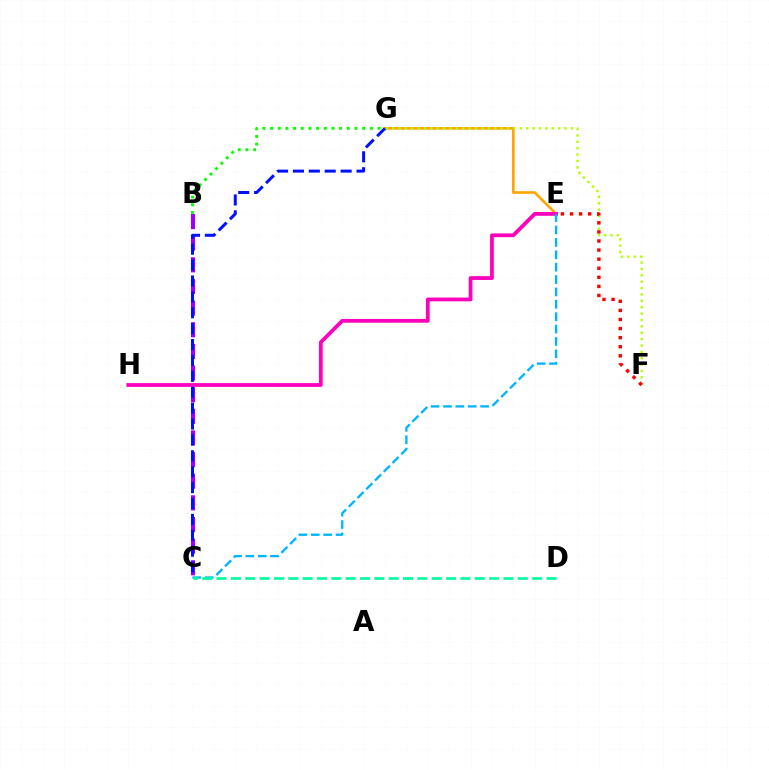{('E', 'G'): [{'color': '#ffa500', 'line_style': 'solid', 'thickness': 1.91}], ('E', 'H'): [{'color': '#ff00bd', 'line_style': 'solid', 'thickness': 2.72}], ('B', 'G'): [{'color': '#08ff00', 'line_style': 'dotted', 'thickness': 2.08}], ('C', 'E'): [{'color': '#00b5ff', 'line_style': 'dashed', 'thickness': 1.68}], ('C', 'D'): [{'color': '#00ff9d', 'line_style': 'dashed', 'thickness': 1.95}], ('F', 'G'): [{'color': '#b3ff00', 'line_style': 'dotted', 'thickness': 1.73}], ('E', 'F'): [{'color': '#ff0000', 'line_style': 'dotted', 'thickness': 2.47}], ('B', 'C'): [{'color': '#9b00ff', 'line_style': 'dashed', 'thickness': 2.94}], ('C', 'G'): [{'color': '#0010ff', 'line_style': 'dashed', 'thickness': 2.16}]}